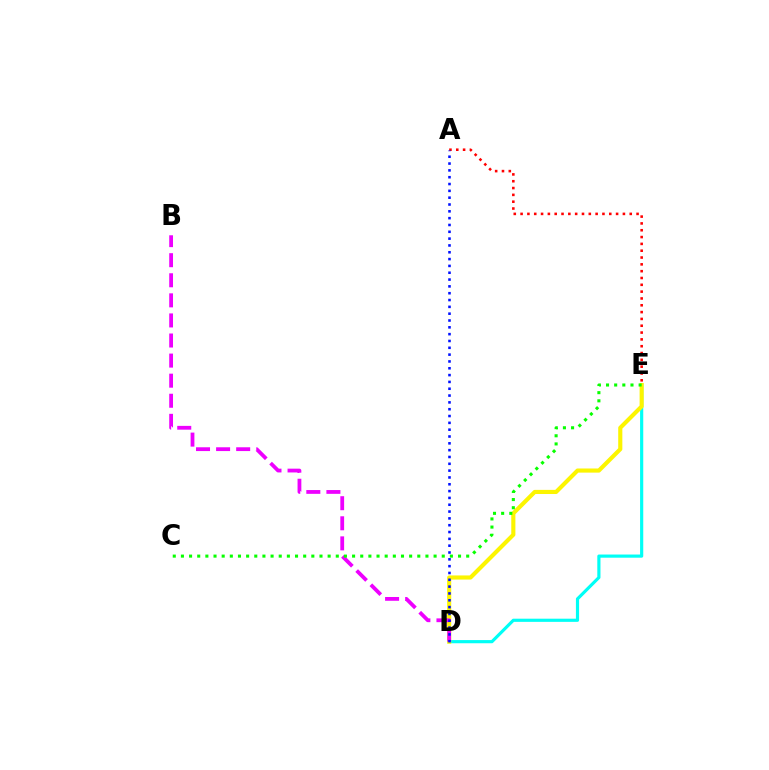{('A', 'E'): [{'color': '#ff0000', 'line_style': 'dotted', 'thickness': 1.85}], ('D', 'E'): [{'color': '#00fff6', 'line_style': 'solid', 'thickness': 2.28}, {'color': '#fcf500', 'line_style': 'solid', 'thickness': 2.97}], ('B', 'D'): [{'color': '#ee00ff', 'line_style': 'dashed', 'thickness': 2.73}], ('A', 'D'): [{'color': '#0010ff', 'line_style': 'dotted', 'thickness': 1.85}], ('C', 'E'): [{'color': '#08ff00', 'line_style': 'dotted', 'thickness': 2.21}]}